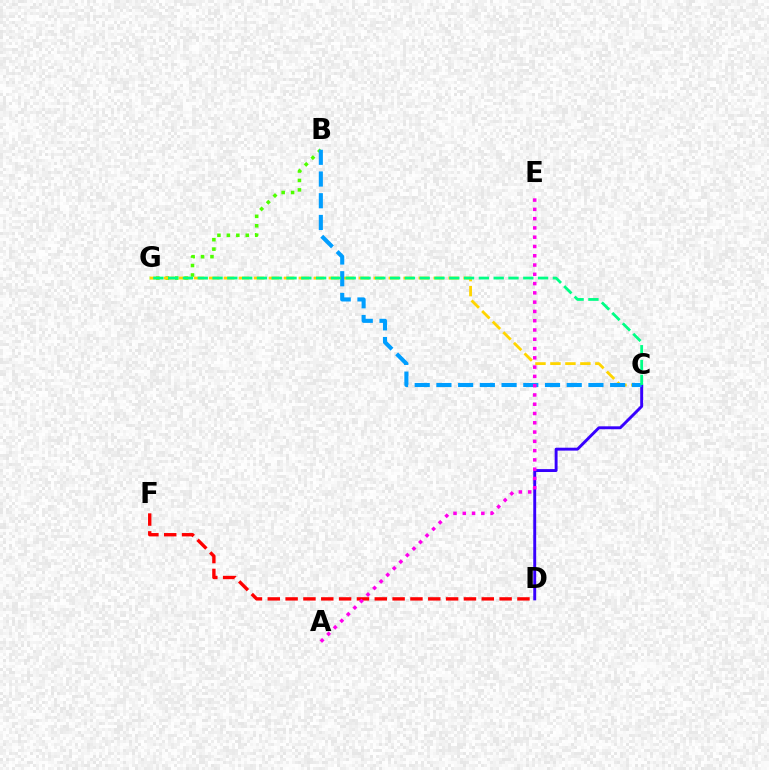{('B', 'G'): [{'color': '#4fff00', 'line_style': 'dotted', 'thickness': 2.57}], ('C', 'G'): [{'color': '#ffd500', 'line_style': 'dashed', 'thickness': 2.03}, {'color': '#00ff86', 'line_style': 'dashed', 'thickness': 2.01}], ('C', 'D'): [{'color': '#3700ff', 'line_style': 'solid', 'thickness': 2.1}], ('B', 'C'): [{'color': '#009eff', 'line_style': 'dashed', 'thickness': 2.95}], ('D', 'F'): [{'color': '#ff0000', 'line_style': 'dashed', 'thickness': 2.42}], ('A', 'E'): [{'color': '#ff00ed', 'line_style': 'dotted', 'thickness': 2.52}]}